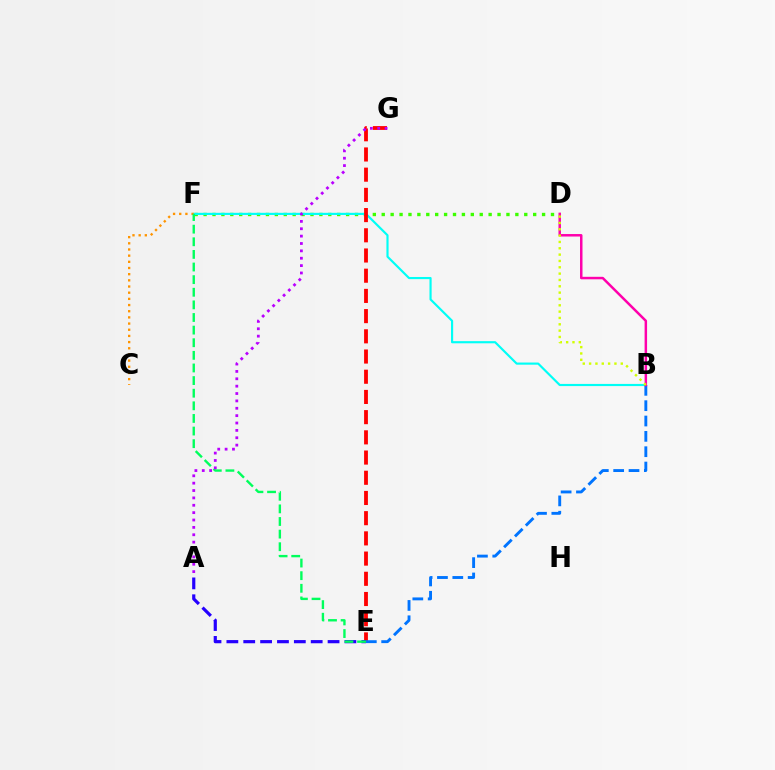{('D', 'F'): [{'color': '#3dff00', 'line_style': 'dotted', 'thickness': 2.42}], ('B', 'F'): [{'color': '#00fff6', 'line_style': 'solid', 'thickness': 1.55}], ('E', 'G'): [{'color': '#ff0000', 'line_style': 'dashed', 'thickness': 2.74}], ('C', 'F'): [{'color': '#ff9400', 'line_style': 'dotted', 'thickness': 1.68}], ('A', 'E'): [{'color': '#2500ff', 'line_style': 'dashed', 'thickness': 2.29}], ('B', 'E'): [{'color': '#0074ff', 'line_style': 'dashed', 'thickness': 2.08}], ('B', 'D'): [{'color': '#ff00ac', 'line_style': 'solid', 'thickness': 1.79}, {'color': '#d1ff00', 'line_style': 'dotted', 'thickness': 1.72}], ('E', 'F'): [{'color': '#00ff5c', 'line_style': 'dashed', 'thickness': 1.71}], ('A', 'G'): [{'color': '#b900ff', 'line_style': 'dotted', 'thickness': 2.0}]}